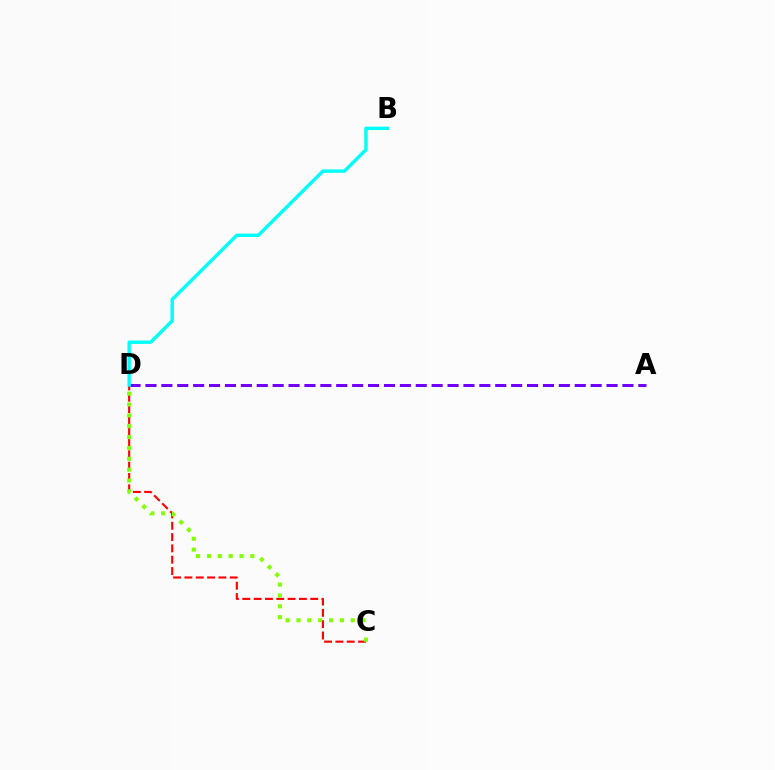{('A', 'D'): [{'color': '#7200ff', 'line_style': 'dashed', 'thickness': 2.16}], ('C', 'D'): [{'color': '#ff0000', 'line_style': 'dashed', 'thickness': 1.54}, {'color': '#84ff00', 'line_style': 'dotted', 'thickness': 2.95}], ('B', 'D'): [{'color': '#00fff6', 'line_style': 'solid', 'thickness': 2.46}]}